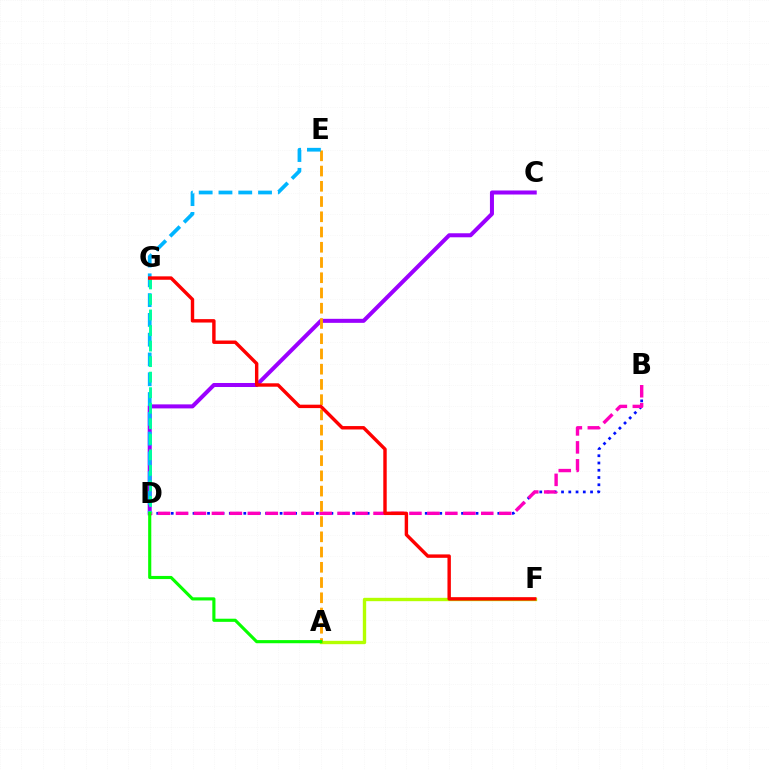{('A', 'F'): [{'color': '#b3ff00', 'line_style': 'solid', 'thickness': 2.42}], ('B', 'D'): [{'color': '#0010ff', 'line_style': 'dotted', 'thickness': 1.97}, {'color': '#ff00bd', 'line_style': 'dashed', 'thickness': 2.44}], ('C', 'D'): [{'color': '#9b00ff', 'line_style': 'solid', 'thickness': 2.9}], ('A', 'E'): [{'color': '#ffa500', 'line_style': 'dashed', 'thickness': 2.07}], ('D', 'E'): [{'color': '#00b5ff', 'line_style': 'dashed', 'thickness': 2.69}], ('D', 'G'): [{'color': '#00ff9d', 'line_style': 'dashed', 'thickness': 2.11}], ('F', 'G'): [{'color': '#ff0000', 'line_style': 'solid', 'thickness': 2.46}], ('A', 'D'): [{'color': '#08ff00', 'line_style': 'solid', 'thickness': 2.25}]}